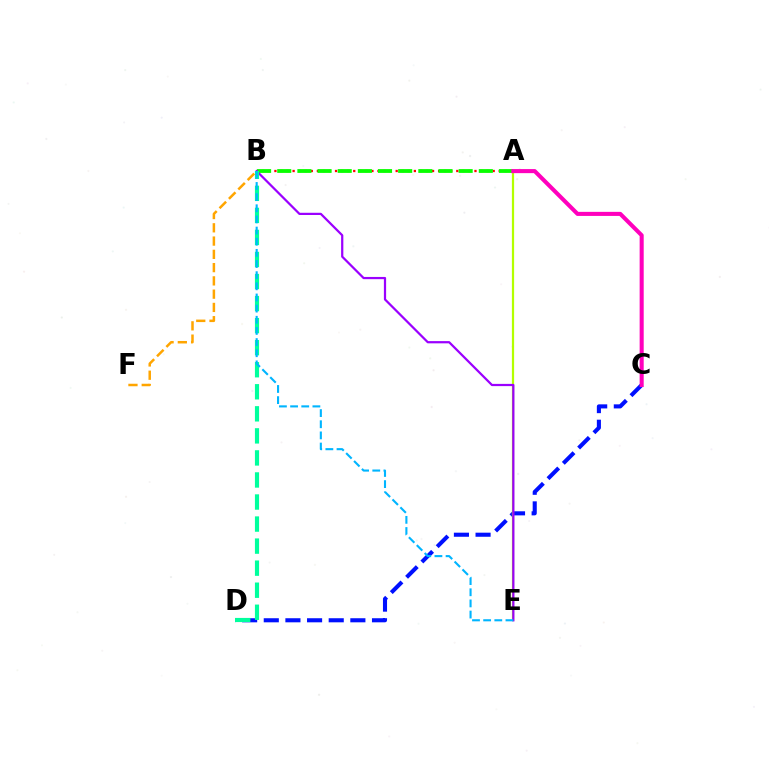{('A', 'B'): [{'color': '#ff0000', 'line_style': 'dotted', 'thickness': 1.65}, {'color': '#08ff00', 'line_style': 'dashed', 'thickness': 2.74}], ('C', 'D'): [{'color': '#0010ff', 'line_style': 'dashed', 'thickness': 2.94}], ('A', 'E'): [{'color': '#b3ff00', 'line_style': 'solid', 'thickness': 1.6}], ('B', 'E'): [{'color': '#9b00ff', 'line_style': 'solid', 'thickness': 1.6}, {'color': '#00b5ff', 'line_style': 'dashed', 'thickness': 1.51}], ('B', 'D'): [{'color': '#00ff9d', 'line_style': 'dashed', 'thickness': 3.0}], ('B', 'F'): [{'color': '#ffa500', 'line_style': 'dashed', 'thickness': 1.8}], ('A', 'C'): [{'color': '#ff00bd', 'line_style': 'solid', 'thickness': 2.93}]}